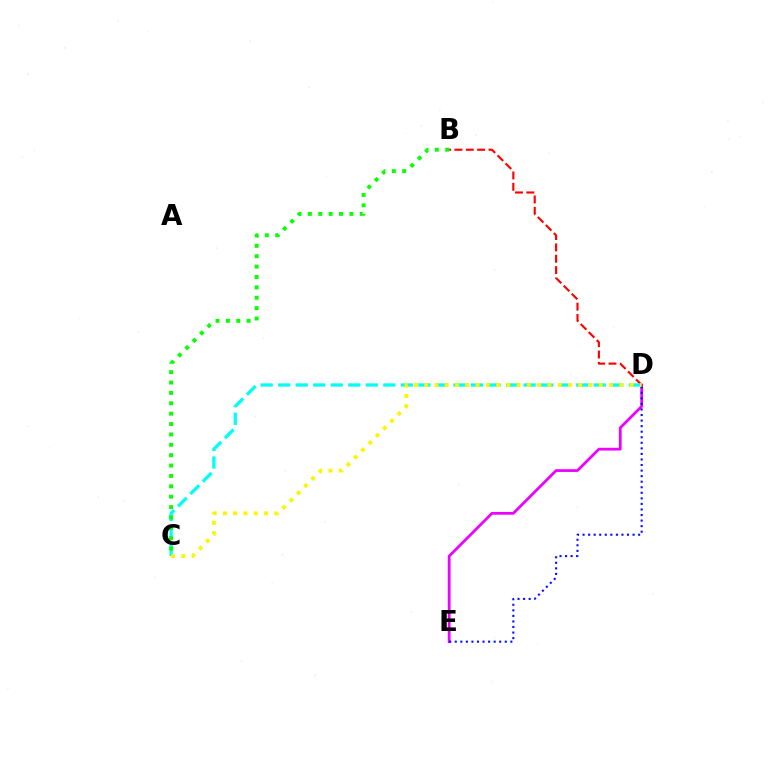{('B', 'D'): [{'color': '#ff0000', 'line_style': 'dashed', 'thickness': 1.54}], ('D', 'E'): [{'color': '#ee00ff', 'line_style': 'solid', 'thickness': 1.99}, {'color': '#0010ff', 'line_style': 'dotted', 'thickness': 1.51}], ('C', 'D'): [{'color': '#00fff6', 'line_style': 'dashed', 'thickness': 2.38}, {'color': '#fcf500', 'line_style': 'dotted', 'thickness': 2.79}], ('B', 'C'): [{'color': '#08ff00', 'line_style': 'dotted', 'thickness': 2.82}]}